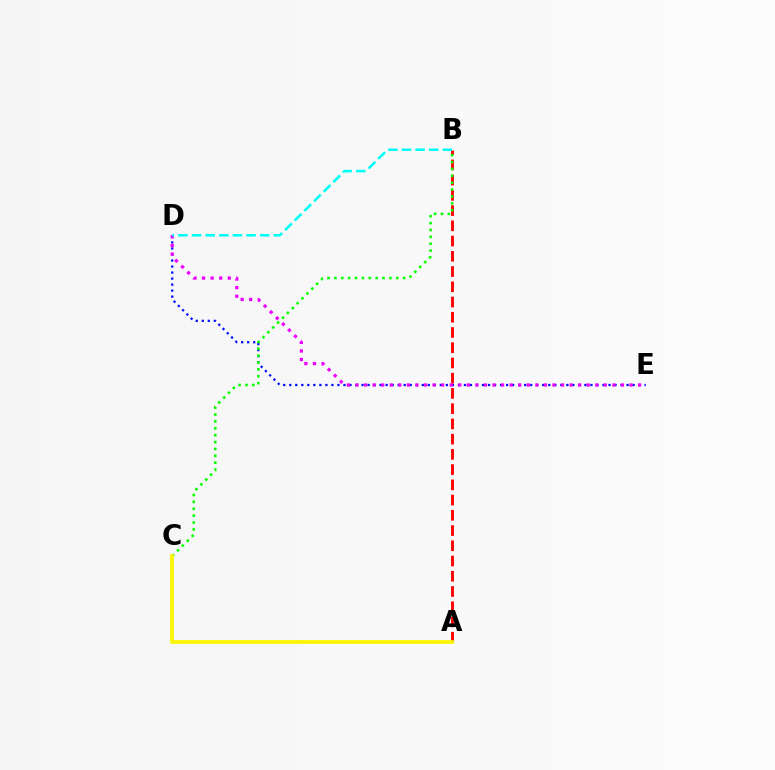{('A', 'B'): [{'color': '#ff0000', 'line_style': 'dashed', 'thickness': 2.07}], ('D', 'E'): [{'color': '#0010ff', 'line_style': 'dotted', 'thickness': 1.64}, {'color': '#ee00ff', 'line_style': 'dotted', 'thickness': 2.33}], ('B', 'C'): [{'color': '#08ff00', 'line_style': 'dotted', 'thickness': 1.87}], ('B', 'D'): [{'color': '#00fff6', 'line_style': 'dashed', 'thickness': 1.85}], ('A', 'C'): [{'color': '#fcf500', 'line_style': 'solid', 'thickness': 2.66}]}